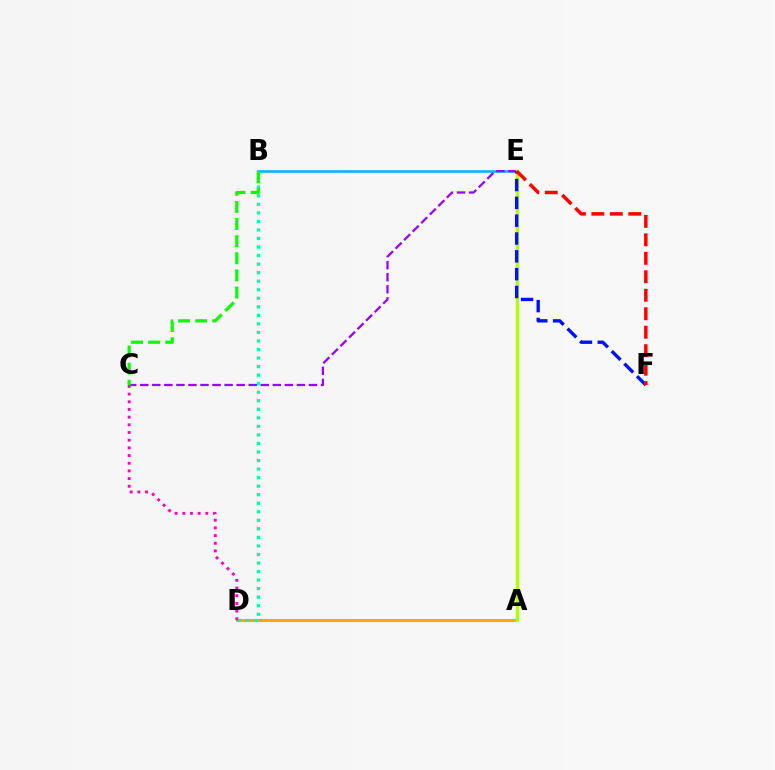{('A', 'D'): [{'color': '#ffa500', 'line_style': 'solid', 'thickness': 2.11}], ('B', 'E'): [{'color': '#00b5ff', 'line_style': 'solid', 'thickness': 1.87}], ('B', 'D'): [{'color': '#00ff9d', 'line_style': 'dotted', 'thickness': 2.32}], ('C', 'E'): [{'color': '#9b00ff', 'line_style': 'dashed', 'thickness': 1.64}], ('C', 'D'): [{'color': '#ff00bd', 'line_style': 'dotted', 'thickness': 2.09}], ('A', 'E'): [{'color': '#b3ff00', 'line_style': 'solid', 'thickness': 2.43}], ('E', 'F'): [{'color': '#0010ff', 'line_style': 'dashed', 'thickness': 2.42}, {'color': '#ff0000', 'line_style': 'dashed', 'thickness': 2.51}], ('B', 'C'): [{'color': '#08ff00', 'line_style': 'dashed', 'thickness': 2.33}]}